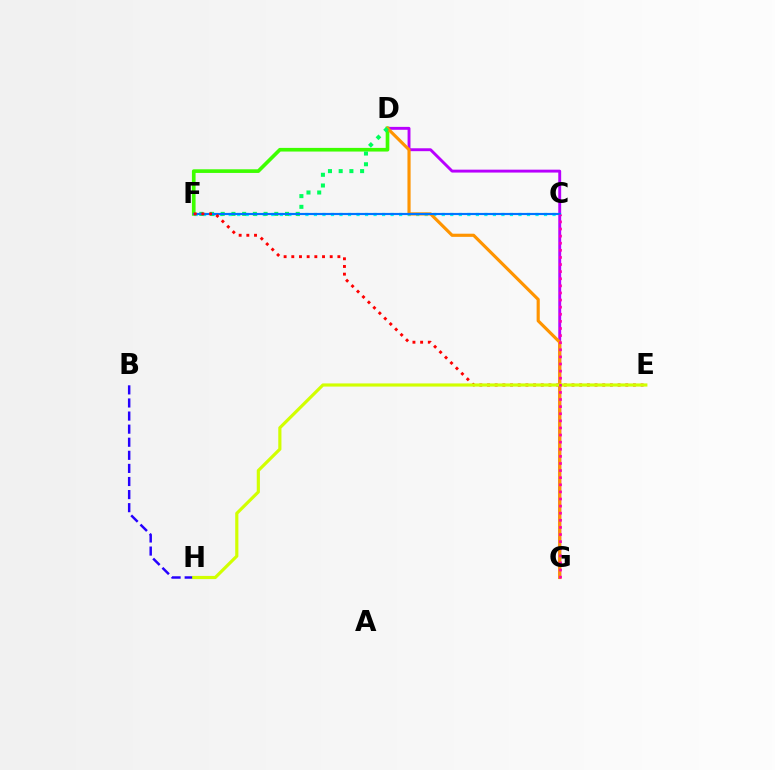{('C', 'F'): [{'color': '#00fff6', 'line_style': 'dotted', 'thickness': 2.32}, {'color': '#0074ff', 'line_style': 'solid', 'thickness': 1.55}], ('D', 'G'): [{'color': '#b900ff', 'line_style': 'solid', 'thickness': 2.09}, {'color': '#ff9400', 'line_style': 'solid', 'thickness': 2.27}], ('D', 'F'): [{'color': '#3dff00', 'line_style': 'solid', 'thickness': 2.63}, {'color': '#00ff5c', 'line_style': 'dotted', 'thickness': 2.91}], ('B', 'H'): [{'color': '#2500ff', 'line_style': 'dashed', 'thickness': 1.78}], ('E', 'F'): [{'color': '#ff0000', 'line_style': 'dotted', 'thickness': 2.09}], ('E', 'H'): [{'color': '#d1ff00', 'line_style': 'solid', 'thickness': 2.28}], ('C', 'G'): [{'color': '#ff00ac', 'line_style': 'dotted', 'thickness': 1.93}]}